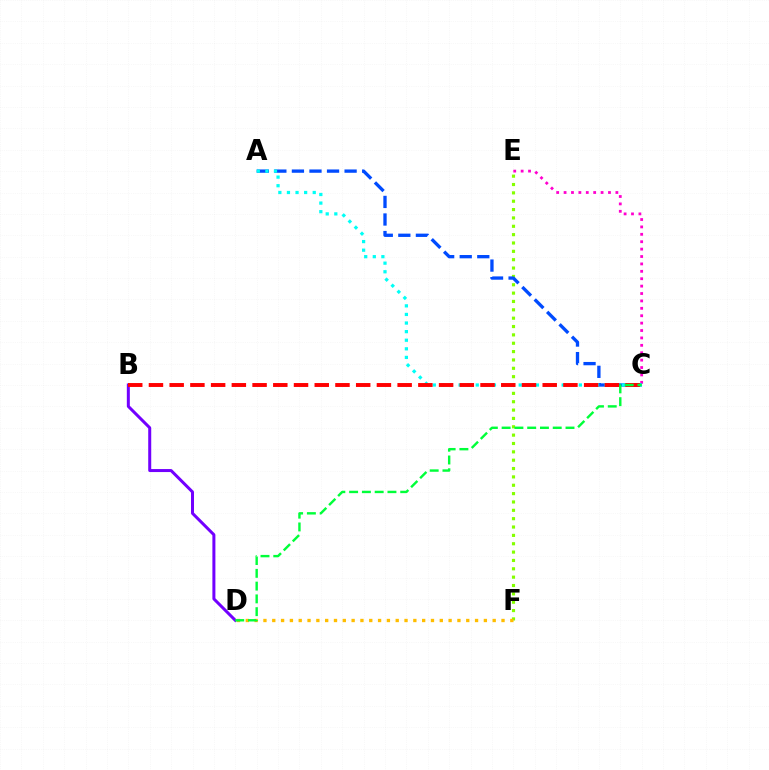{('C', 'E'): [{'color': '#ff00cf', 'line_style': 'dotted', 'thickness': 2.01}], ('E', 'F'): [{'color': '#84ff00', 'line_style': 'dotted', 'thickness': 2.27}], ('D', 'F'): [{'color': '#ffbd00', 'line_style': 'dotted', 'thickness': 2.4}], ('A', 'C'): [{'color': '#004bff', 'line_style': 'dashed', 'thickness': 2.39}, {'color': '#00fff6', 'line_style': 'dotted', 'thickness': 2.33}], ('B', 'D'): [{'color': '#7200ff', 'line_style': 'solid', 'thickness': 2.16}], ('B', 'C'): [{'color': '#ff0000', 'line_style': 'dashed', 'thickness': 2.82}], ('C', 'D'): [{'color': '#00ff39', 'line_style': 'dashed', 'thickness': 1.74}]}